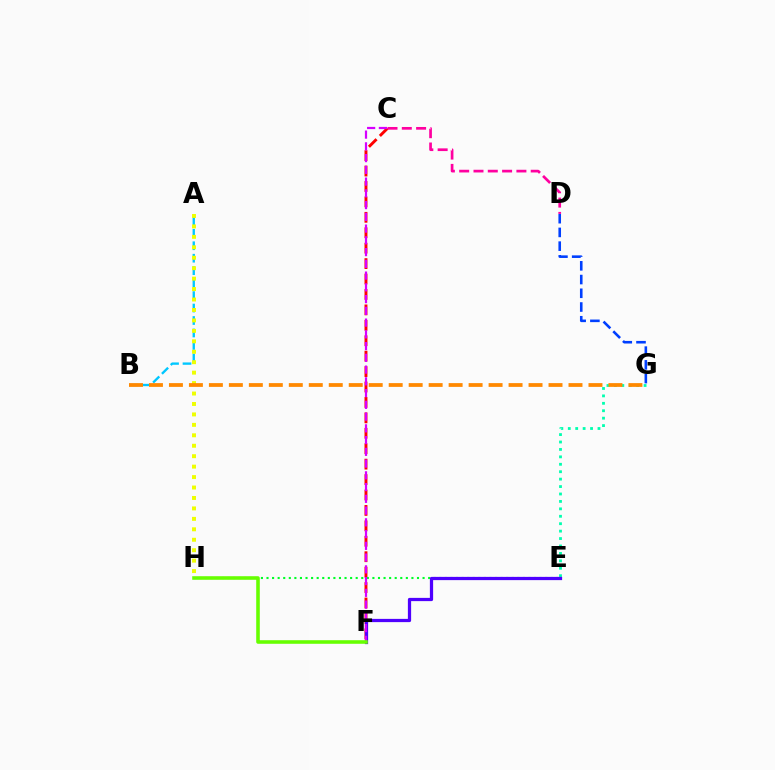{('D', 'G'): [{'color': '#003fff', 'line_style': 'dashed', 'thickness': 1.87}], ('C', 'F'): [{'color': '#ff0000', 'line_style': 'dashed', 'thickness': 2.1}, {'color': '#d600ff', 'line_style': 'dashed', 'thickness': 1.6}], ('A', 'B'): [{'color': '#00c7ff', 'line_style': 'dashed', 'thickness': 1.69}], ('E', 'H'): [{'color': '#00ff27', 'line_style': 'dotted', 'thickness': 1.51}], ('E', 'G'): [{'color': '#00ffaf', 'line_style': 'dotted', 'thickness': 2.02}], ('E', 'F'): [{'color': '#4f00ff', 'line_style': 'solid', 'thickness': 2.34}], ('A', 'H'): [{'color': '#eeff00', 'line_style': 'dotted', 'thickness': 2.84}], ('B', 'G'): [{'color': '#ff8800', 'line_style': 'dashed', 'thickness': 2.71}], ('C', 'D'): [{'color': '#ff00a0', 'line_style': 'dashed', 'thickness': 1.94}], ('F', 'H'): [{'color': '#66ff00', 'line_style': 'solid', 'thickness': 2.57}]}